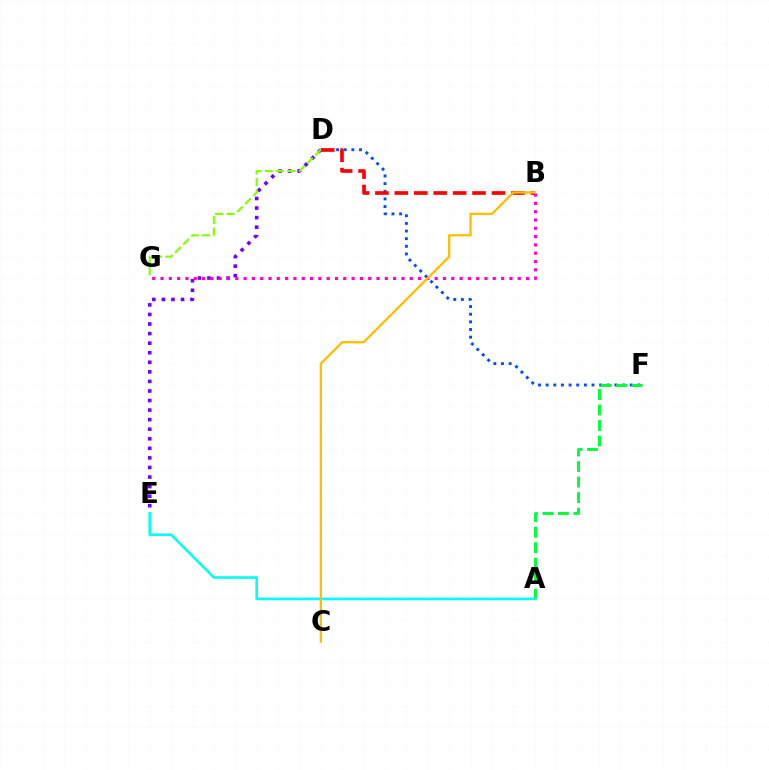{('D', 'F'): [{'color': '#004bff', 'line_style': 'dotted', 'thickness': 2.08}], ('A', 'F'): [{'color': '#00ff39', 'line_style': 'dashed', 'thickness': 2.11}], ('B', 'D'): [{'color': '#ff0000', 'line_style': 'dashed', 'thickness': 2.64}], ('D', 'E'): [{'color': '#7200ff', 'line_style': 'dotted', 'thickness': 2.6}], ('B', 'G'): [{'color': '#ff00cf', 'line_style': 'dotted', 'thickness': 2.26}], ('A', 'E'): [{'color': '#00fff6', 'line_style': 'solid', 'thickness': 1.86}], ('B', 'C'): [{'color': '#ffbd00', 'line_style': 'solid', 'thickness': 1.66}], ('D', 'G'): [{'color': '#84ff00', 'line_style': 'dashed', 'thickness': 1.55}]}